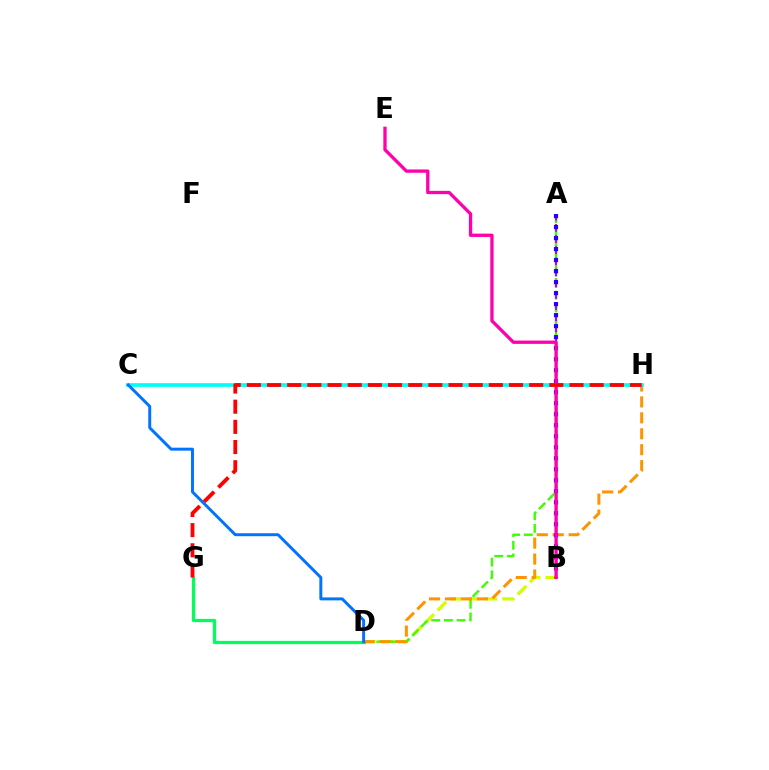{('B', 'D'): [{'color': '#d1ff00', 'line_style': 'dashed', 'thickness': 2.36}], ('D', 'G'): [{'color': '#00ff5c', 'line_style': 'solid', 'thickness': 2.34}], ('A', 'D'): [{'color': '#3dff00', 'line_style': 'dashed', 'thickness': 1.73}], ('D', 'H'): [{'color': '#ff9400', 'line_style': 'dashed', 'thickness': 2.16}], ('A', 'B'): [{'color': '#b900ff', 'line_style': 'dashed', 'thickness': 1.52}, {'color': '#2500ff', 'line_style': 'dotted', 'thickness': 2.99}], ('B', 'E'): [{'color': '#ff00ac', 'line_style': 'solid', 'thickness': 2.38}], ('C', 'H'): [{'color': '#00fff6', 'line_style': 'solid', 'thickness': 2.67}], ('C', 'D'): [{'color': '#0074ff', 'line_style': 'solid', 'thickness': 2.13}], ('G', 'H'): [{'color': '#ff0000', 'line_style': 'dashed', 'thickness': 2.74}]}